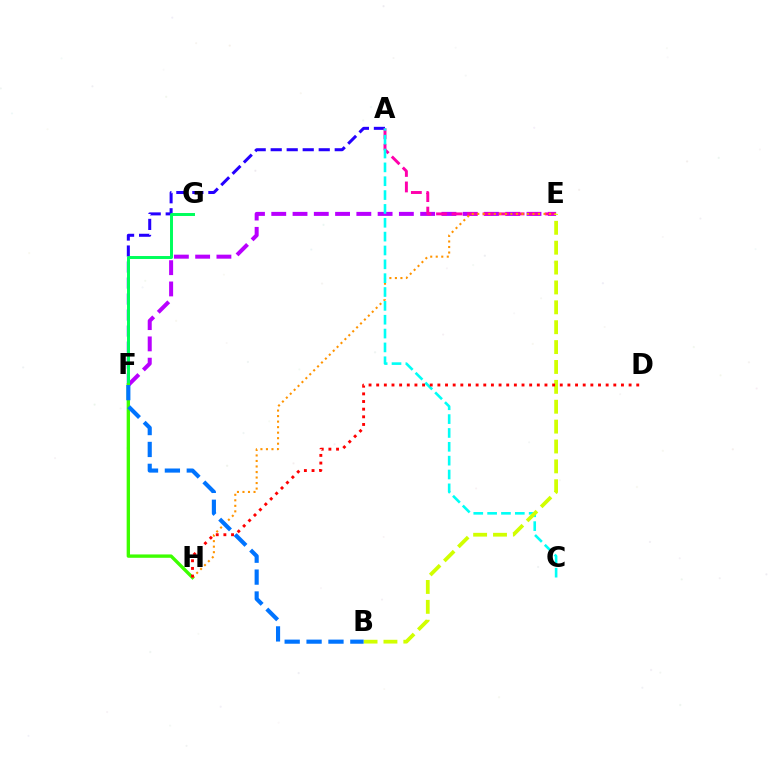{('E', 'F'): [{'color': '#b900ff', 'line_style': 'dashed', 'thickness': 2.89}], ('A', 'F'): [{'color': '#2500ff', 'line_style': 'dashed', 'thickness': 2.17}], ('A', 'E'): [{'color': '#ff00ac', 'line_style': 'dashed', 'thickness': 2.11}], ('F', 'G'): [{'color': '#00ff5c', 'line_style': 'solid', 'thickness': 2.14}], ('F', 'H'): [{'color': '#3dff00', 'line_style': 'solid', 'thickness': 2.41}], ('E', 'H'): [{'color': '#ff9400', 'line_style': 'dotted', 'thickness': 1.5}], ('A', 'C'): [{'color': '#00fff6', 'line_style': 'dashed', 'thickness': 1.88}], ('B', 'E'): [{'color': '#d1ff00', 'line_style': 'dashed', 'thickness': 2.7}], ('B', 'F'): [{'color': '#0074ff', 'line_style': 'dashed', 'thickness': 2.97}], ('D', 'H'): [{'color': '#ff0000', 'line_style': 'dotted', 'thickness': 2.08}]}